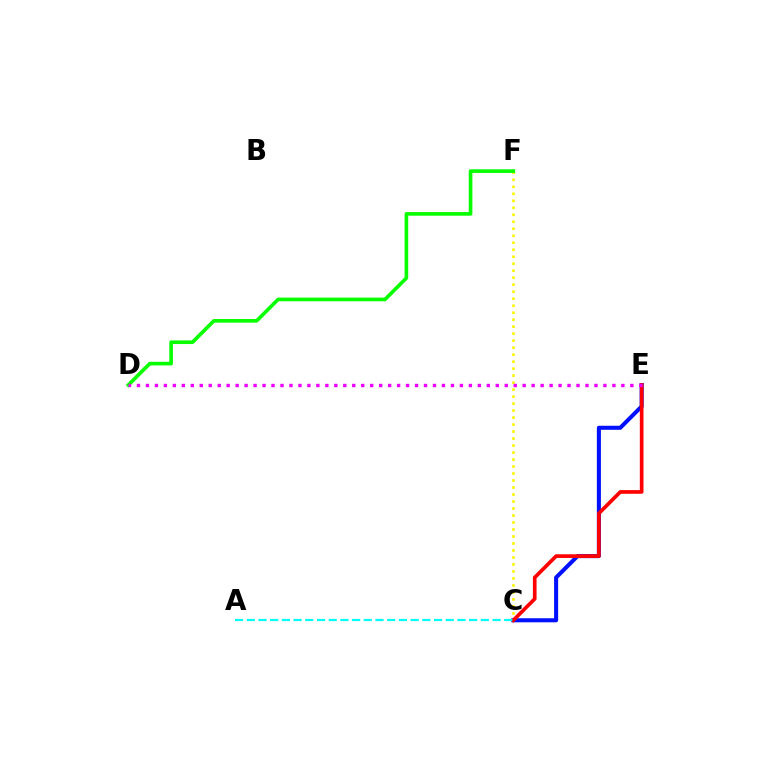{('C', 'F'): [{'color': '#fcf500', 'line_style': 'dotted', 'thickness': 1.9}], ('C', 'E'): [{'color': '#0010ff', 'line_style': 'solid', 'thickness': 2.92}, {'color': '#ff0000', 'line_style': 'solid', 'thickness': 2.65}], ('D', 'F'): [{'color': '#08ff00', 'line_style': 'solid', 'thickness': 2.63}], ('D', 'E'): [{'color': '#ee00ff', 'line_style': 'dotted', 'thickness': 2.44}], ('A', 'C'): [{'color': '#00fff6', 'line_style': 'dashed', 'thickness': 1.59}]}